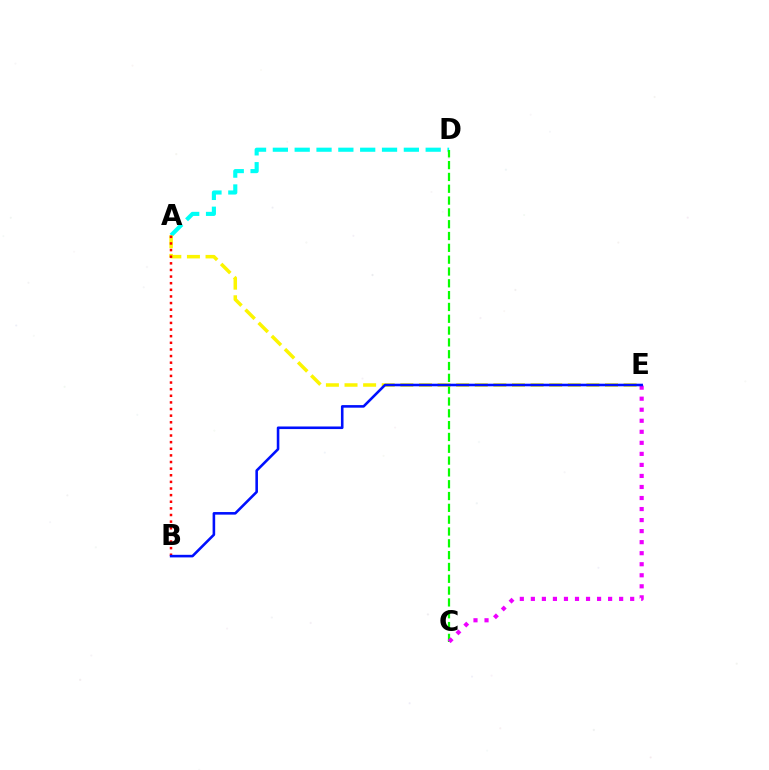{('A', 'D'): [{'color': '#00fff6', 'line_style': 'dashed', 'thickness': 2.97}], ('C', 'D'): [{'color': '#08ff00', 'line_style': 'dashed', 'thickness': 1.61}], ('A', 'E'): [{'color': '#fcf500', 'line_style': 'dashed', 'thickness': 2.53}], ('A', 'B'): [{'color': '#ff0000', 'line_style': 'dotted', 'thickness': 1.8}], ('C', 'E'): [{'color': '#ee00ff', 'line_style': 'dotted', 'thickness': 3.0}], ('B', 'E'): [{'color': '#0010ff', 'line_style': 'solid', 'thickness': 1.86}]}